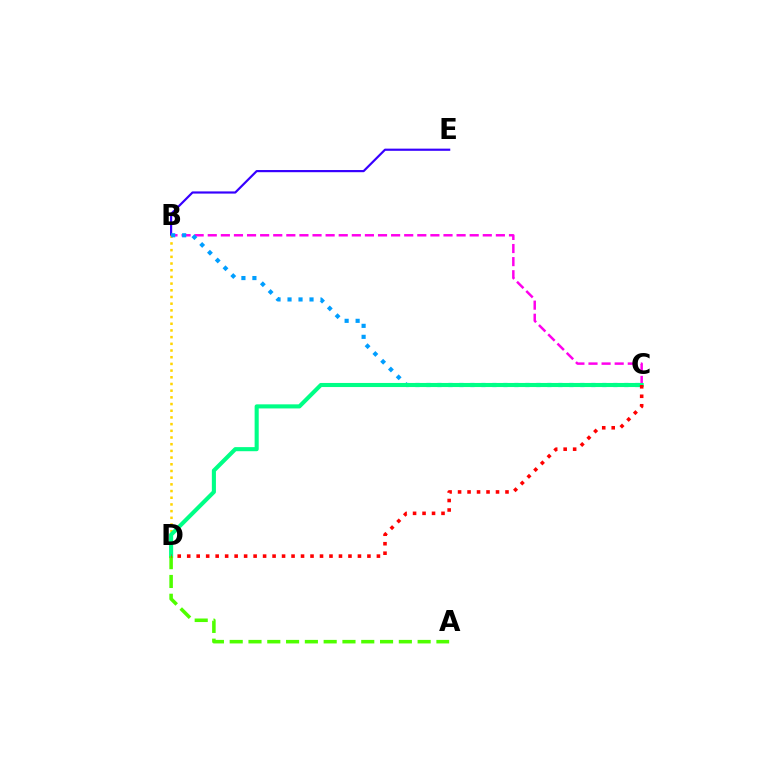{('B', 'E'): [{'color': '#3700ff', 'line_style': 'solid', 'thickness': 1.57}], ('B', 'D'): [{'color': '#ffd500', 'line_style': 'dotted', 'thickness': 1.82}], ('B', 'C'): [{'color': '#ff00ed', 'line_style': 'dashed', 'thickness': 1.78}, {'color': '#009eff', 'line_style': 'dotted', 'thickness': 2.99}], ('C', 'D'): [{'color': '#00ff86', 'line_style': 'solid', 'thickness': 2.94}, {'color': '#ff0000', 'line_style': 'dotted', 'thickness': 2.58}], ('A', 'D'): [{'color': '#4fff00', 'line_style': 'dashed', 'thickness': 2.55}]}